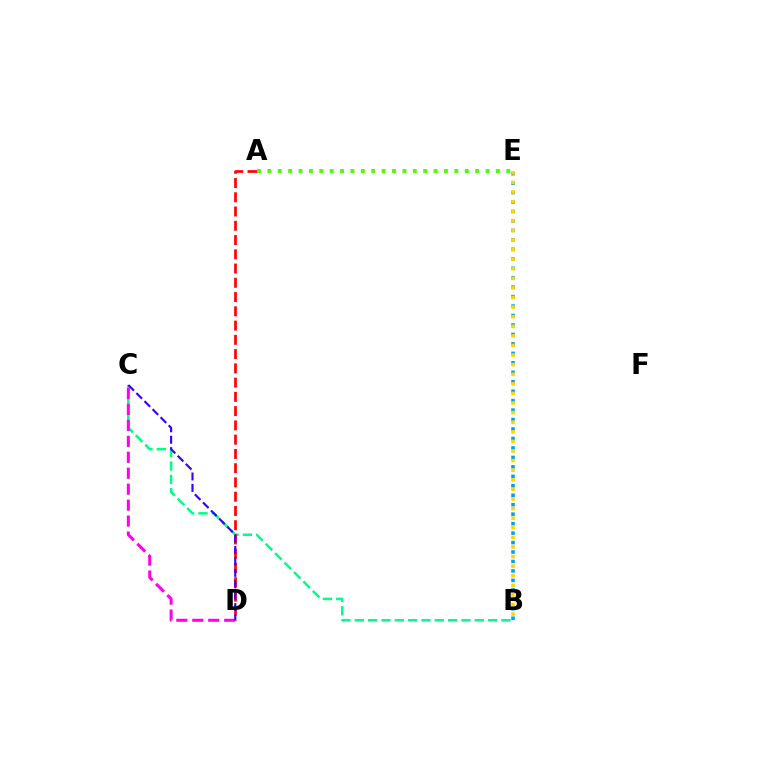{('B', 'C'): [{'color': '#00ff86', 'line_style': 'dashed', 'thickness': 1.81}], ('A', 'D'): [{'color': '#ff0000', 'line_style': 'dashed', 'thickness': 1.94}], ('B', 'E'): [{'color': '#009eff', 'line_style': 'dotted', 'thickness': 2.57}, {'color': '#ffd500', 'line_style': 'dotted', 'thickness': 2.61}], ('C', 'D'): [{'color': '#ff00ed', 'line_style': 'dashed', 'thickness': 2.17}, {'color': '#3700ff', 'line_style': 'dashed', 'thickness': 1.55}], ('A', 'E'): [{'color': '#4fff00', 'line_style': 'dotted', 'thickness': 2.82}]}